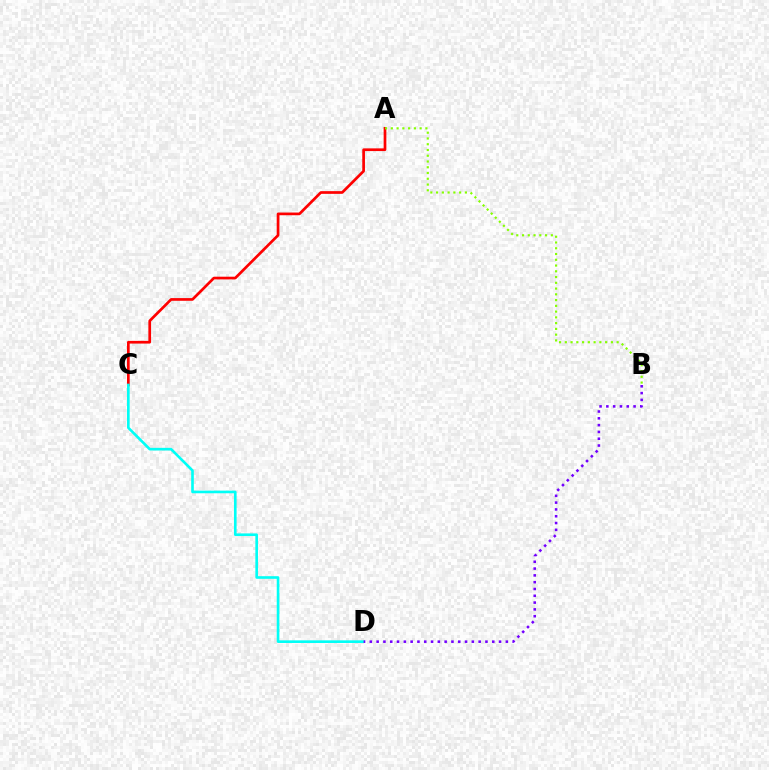{('A', 'C'): [{'color': '#ff0000', 'line_style': 'solid', 'thickness': 1.95}], ('C', 'D'): [{'color': '#00fff6', 'line_style': 'solid', 'thickness': 1.9}], ('A', 'B'): [{'color': '#84ff00', 'line_style': 'dotted', 'thickness': 1.56}], ('B', 'D'): [{'color': '#7200ff', 'line_style': 'dotted', 'thickness': 1.85}]}